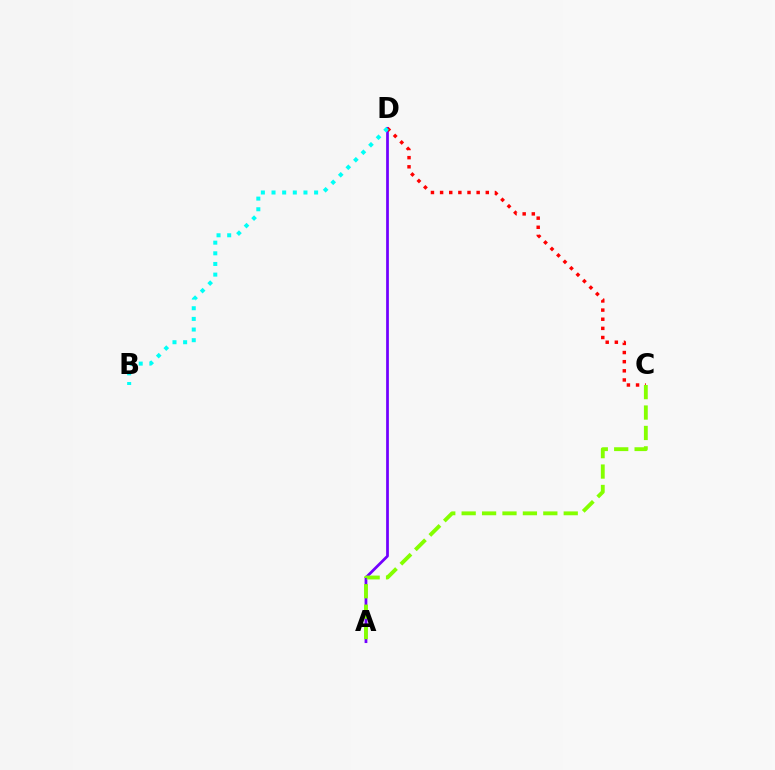{('A', 'D'): [{'color': '#7200ff', 'line_style': 'solid', 'thickness': 1.98}], ('C', 'D'): [{'color': '#ff0000', 'line_style': 'dotted', 'thickness': 2.48}], ('A', 'C'): [{'color': '#84ff00', 'line_style': 'dashed', 'thickness': 2.77}], ('B', 'D'): [{'color': '#00fff6', 'line_style': 'dotted', 'thickness': 2.89}]}